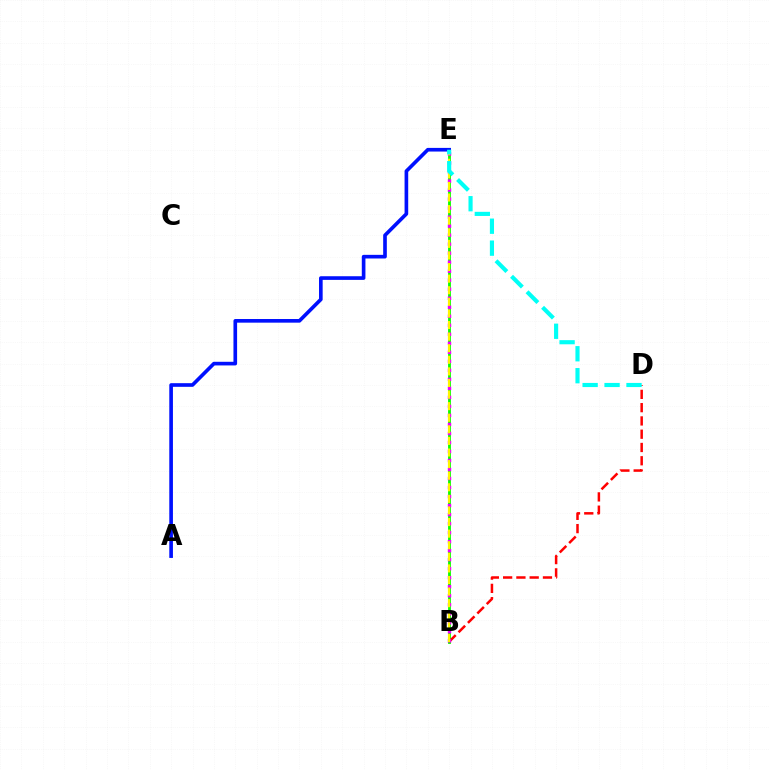{('B', 'E'): [{'color': '#08ff00', 'line_style': 'solid', 'thickness': 2.04}, {'color': '#ee00ff', 'line_style': 'dotted', 'thickness': 2.45}, {'color': '#fcf500', 'line_style': 'dashed', 'thickness': 1.57}], ('A', 'E'): [{'color': '#0010ff', 'line_style': 'solid', 'thickness': 2.63}], ('B', 'D'): [{'color': '#ff0000', 'line_style': 'dashed', 'thickness': 1.8}], ('D', 'E'): [{'color': '#00fff6', 'line_style': 'dashed', 'thickness': 2.98}]}